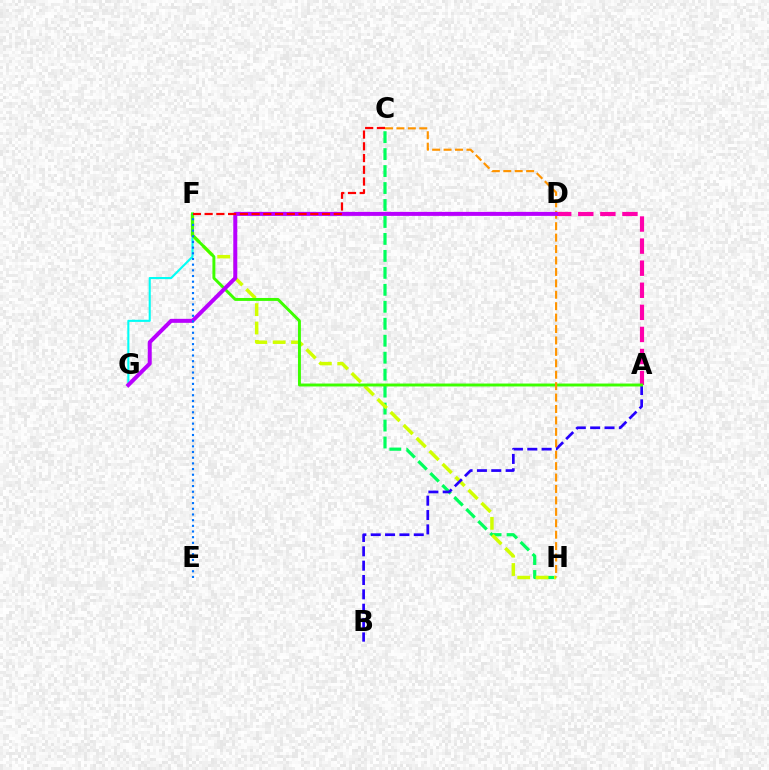{('C', 'H'): [{'color': '#00ff5c', 'line_style': 'dashed', 'thickness': 2.3}, {'color': '#ff9400', 'line_style': 'dashed', 'thickness': 1.55}], ('F', 'G'): [{'color': '#00fff6', 'line_style': 'solid', 'thickness': 1.51}], ('A', 'D'): [{'color': '#ff00ac', 'line_style': 'dashed', 'thickness': 3.0}], ('F', 'H'): [{'color': '#d1ff00', 'line_style': 'dashed', 'thickness': 2.49}], ('A', 'B'): [{'color': '#2500ff', 'line_style': 'dashed', 'thickness': 1.95}], ('A', 'F'): [{'color': '#3dff00', 'line_style': 'solid', 'thickness': 2.11}], ('D', 'G'): [{'color': '#b900ff', 'line_style': 'solid', 'thickness': 2.88}], ('E', 'F'): [{'color': '#0074ff', 'line_style': 'dotted', 'thickness': 1.54}], ('C', 'F'): [{'color': '#ff0000', 'line_style': 'dashed', 'thickness': 1.59}]}